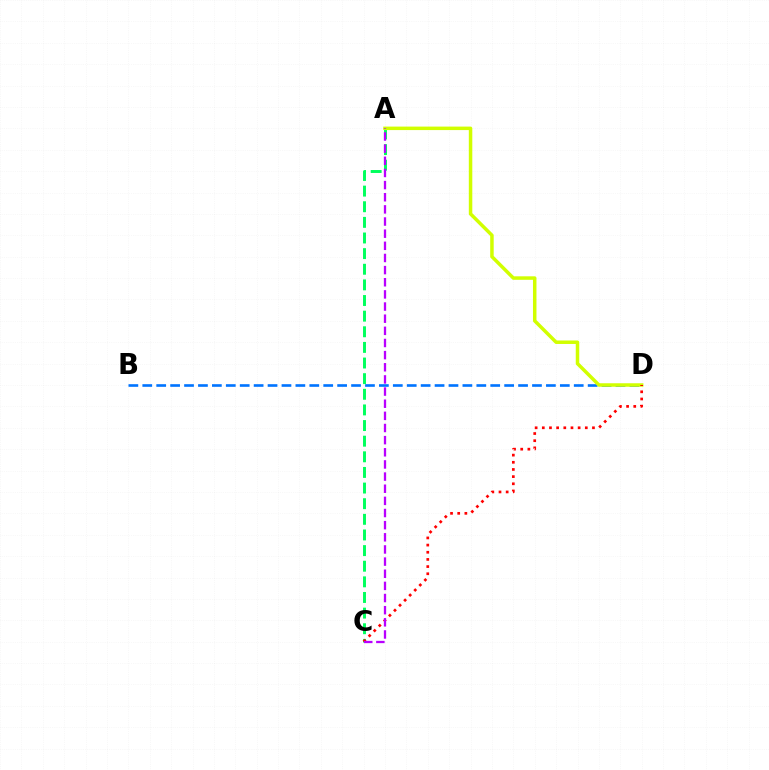{('B', 'D'): [{'color': '#0074ff', 'line_style': 'dashed', 'thickness': 1.89}], ('A', 'C'): [{'color': '#00ff5c', 'line_style': 'dashed', 'thickness': 2.12}, {'color': '#b900ff', 'line_style': 'dashed', 'thickness': 1.65}], ('A', 'D'): [{'color': '#d1ff00', 'line_style': 'solid', 'thickness': 2.51}], ('C', 'D'): [{'color': '#ff0000', 'line_style': 'dotted', 'thickness': 1.95}]}